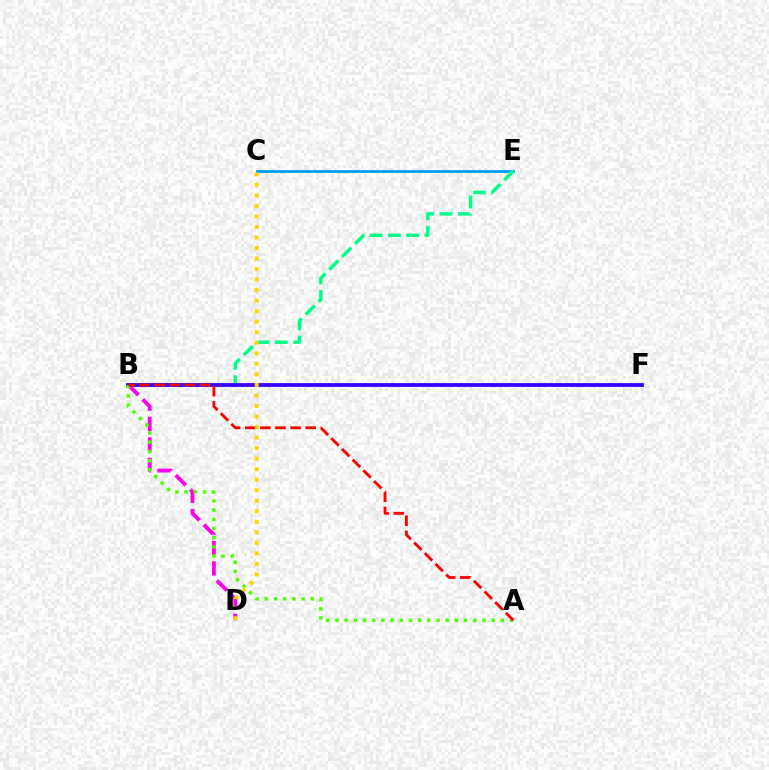{('C', 'E'): [{'color': '#009eff', 'line_style': 'solid', 'thickness': 1.98}], ('B', 'E'): [{'color': '#00ff86', 'line_style': 'dashed', 'thickness': 2.48}], ('B', 'D'): [{'color': '#ff00ed', 'line_style': 'dashed', 'thickness': 2.77}], ('B', 'F'): [{'color': '#3700ff', 'line_style': 'solid', 'thickness': 2.72}], ('A', 'B'): [{'color': '#4fff00', 'line_style': 'dotted', 'thickness': 2.5}, {'color': '#ff0000', 'line_style': 'dashed', 'thickness': 2.05}], ('C', 'D'): [{'color': '#ffd500', 'line_style': 'dotted', 'thickness': 2.86}]}